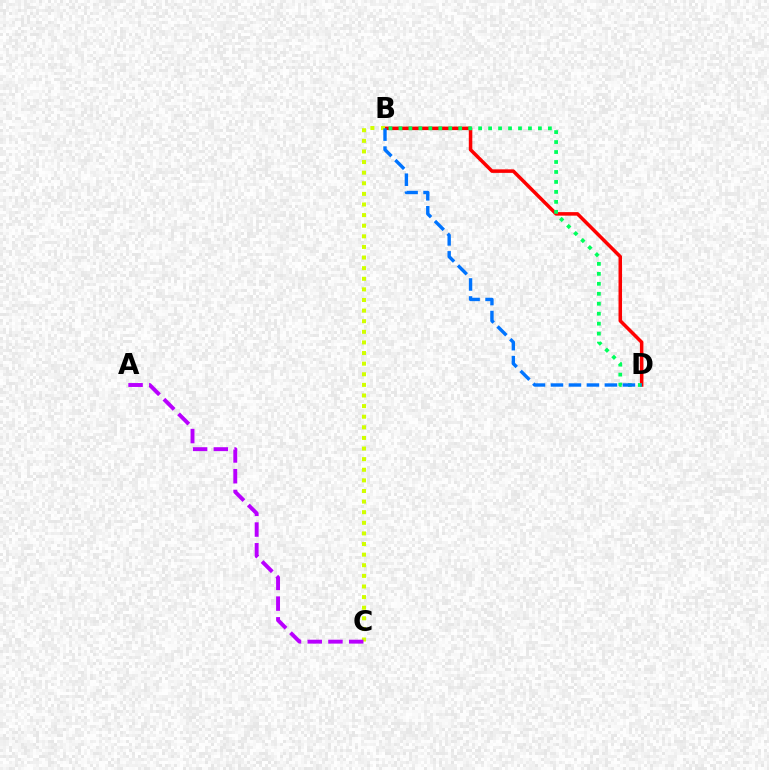{('B', 'D'): [{'color': '#ff0000', 'line_style': 'solid', 'thickness': 2.53}, {'color': '#00ff5c', 'line_style': 'dotted', 'thickness': 2.71}, {'color': '#0074ff', 'line_style': 'dashed', 'thickness': 2.44}], ('B', 'C'): [{'color': '#d1ff00', 'line_style': 'dotted', 'thickness': 2.88}], ('A', 'C'): [{'color': '#b900ff', 'line_style': 'dashed', 'thickness': 2.82}]}